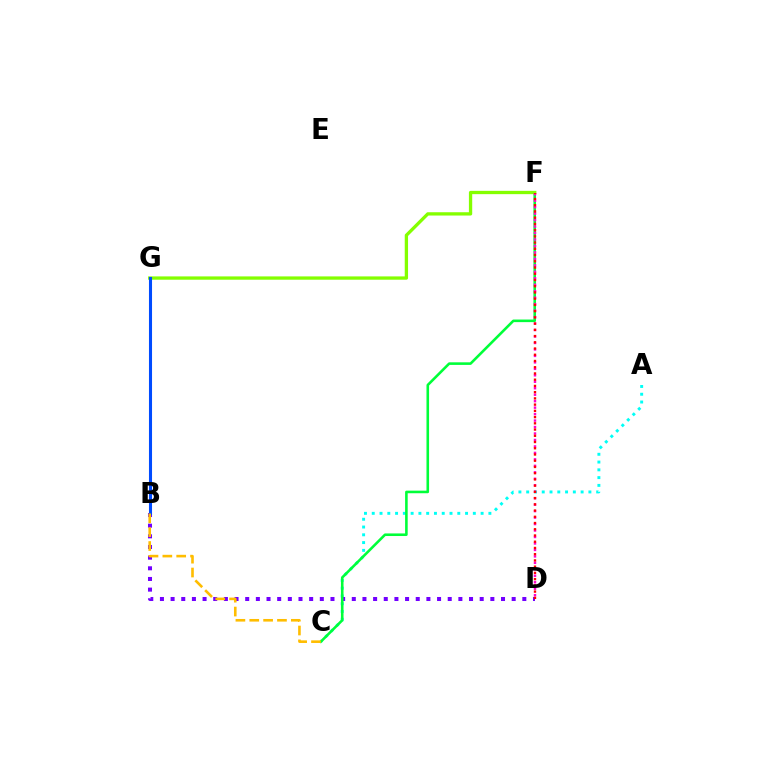{('A', 'C'): [{'color': '#00fff6', 'line_style': 'dotted', 'thickness': 2.11}], ('B', 'D'): [{'color': '#7200ff', 'line_style': 'dotted', 'thickness': 2.9}], ('C', 'F'): [{'color': '#00ff39', 'line_style': 'solid', 'thickness': 1.86}], ('F', 'G'): [{'color': '#84ff00', 'line_style': 'solid', 'thickness': 2.38}], ('D', 'F'): [{'color': '#ff00cf', 'line_style': 'dotted', 'thickness': 1.76}, {'color': '#ff0000', 'line_style': 'dotted', 'thickness': 1.69}], ('B', 'G'): [{'color': '#004bff', 'line_style': 'solid', 'thickness': 2.21}], ('B', 'C'): [{'color': '#ffbd00', 'line_style': 'dashed', 'thickness': 1.88}]}